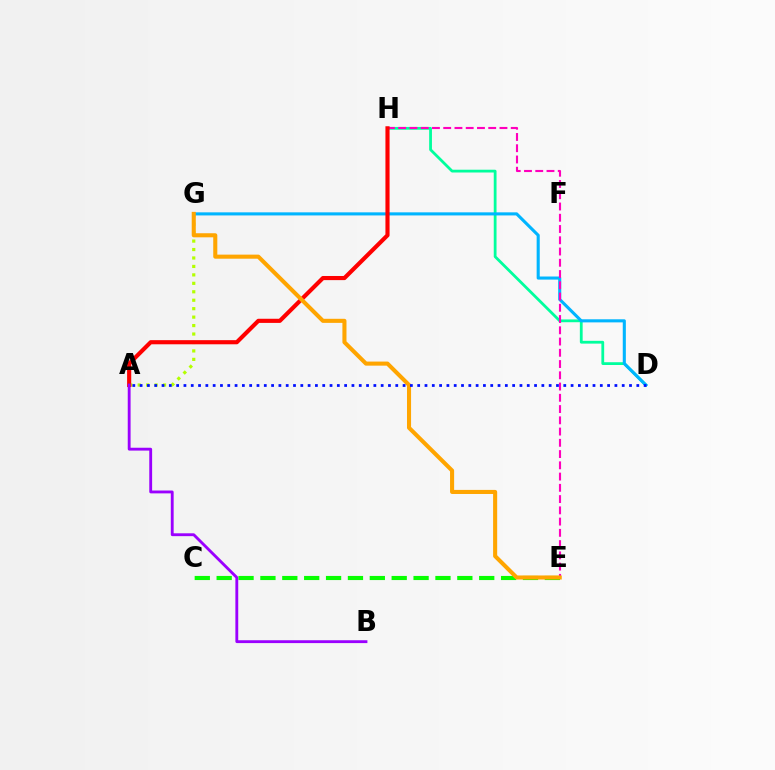{('D', 'H'): [{'color': '#00ff9d', 'line_style': 'solid', 'thickness': 2.01}], ('A', 'G'): [{'color': '#b3ff00', 'line_style': 'dotted', 'thickness': 2.3}], ('D', 'G'): [{'color': '#00b5ff', 'line_style': 'solid', 'thickness': 2.22}], ('C', 'E'): [{'color': '#08ff00', 'line_style': 'dashed', 'thickness': 2.97}], ('E', 'H'): [{'color': '#ff00bd', 'line_style': 'dashed', 'thickness': 1.53}], ('A', 'H'): [{'color': '#ff0000', 'line_style': 'solid', 'thickness': 2.98}], ('E', 'G'): [{'color': '#ffa500', 'line_style': 'solid', 'thickness': 2.93}], ('A', 'D'): [{'color': '#0010ff', 'line_style': 'dotted', 'thickness': 1.98}], ('A', 'B'): [{'color': '#9b00ff', 'line_style': 'solid', 'thickness': 2.05}]}